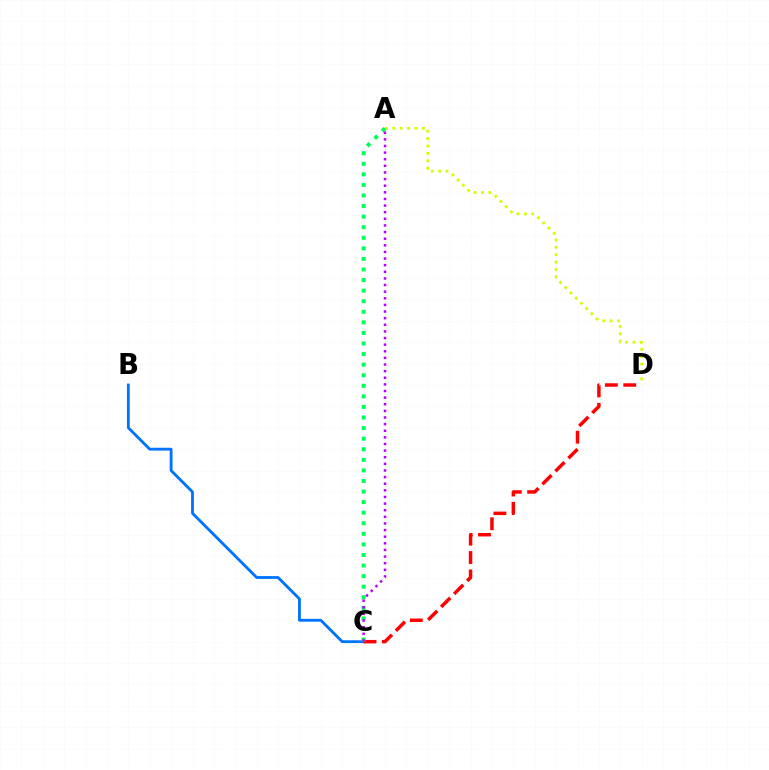{('A', 'D'): [{'color': '#d1ff00', 'line_style': 'dotted', 'thickness': 2.01}], ('B', 'C'): [{'color': '#0074ff', 'line_style': 'solid', 'thickness': 2.04}], ('C', 'D'): [{'color': '#ff0000', 'line_style': 'dashed', 'thickness': 2.5}], ('A', 'C'): [{'color': '#00ff5c', 'line_style': 'dotted', 'thickness': 2.87}, {'color': '#b900ff', 'line_style': 'dotted', 'thickness': 1.8}]}